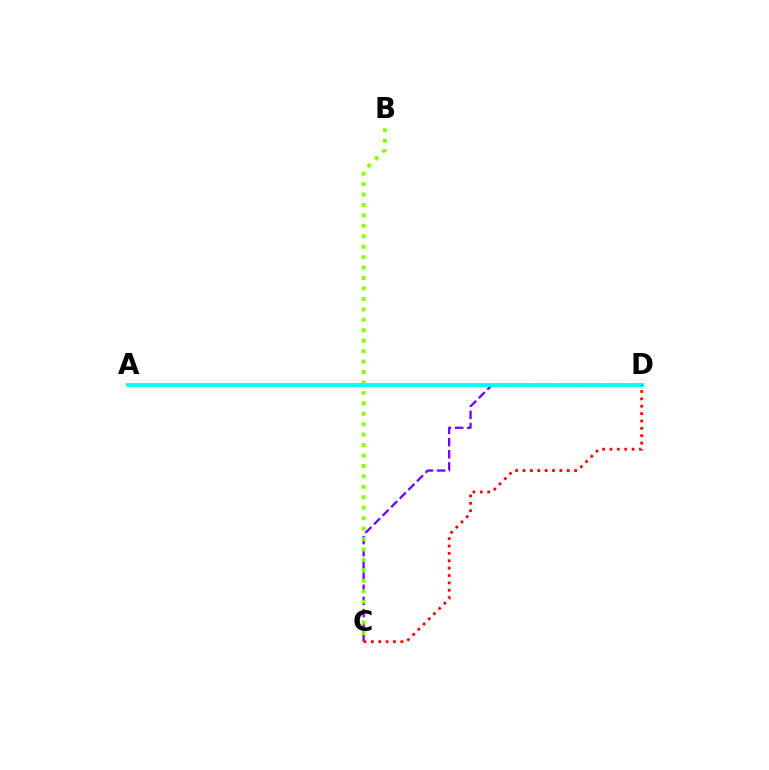{('C', 'D'): [{'color': '#7200ff', 'line_style': 'dashed', 'thickness': 1.65}, {'color': '#ff0000', 'line_style': 'dotted', 'thickness': 2.0}], ('B', 'C'): [{'color': '#84ff00', 'line_style': 'dotted', 'thickness': 2.84}], ('A', 'D'): [{'color': '#00fff6', 'line_style': 'solid', 'thickness': 2.76}]}